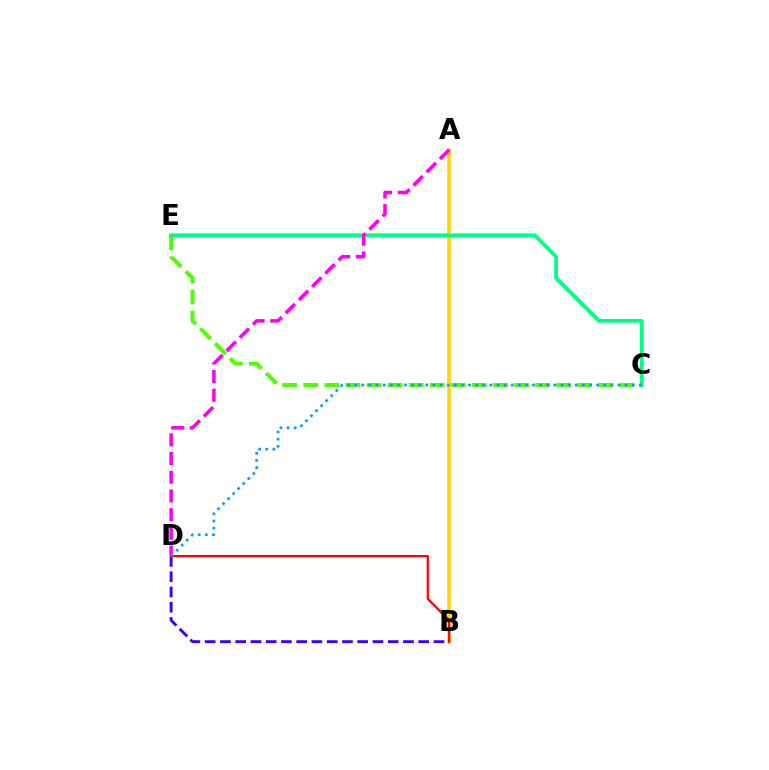{('A', 'B'): [{'color': '#ffd500', 'line_style': 'solid', 'thickness': 2.57}], ('B', 'D'): [{'color': '#3700ff', 'line_style': 'dashed', 'thickness': 2.07}, {'color': '#ff0000', 'line_style': 'solid', 'thickness': 1.62}], ('C', 'E'): [{'color': '#4fff00', 'line_style': 'dashed', 'thickness': 2.86}, {'color': '#00ff86', 'line_style': 'solid', 'thickness': 2.73}], ('A', 'D'): [{'color': '#ff00ed', 'line_style': 'dashed', 'thickness': 2.54}], ('C', 'D'): [{'color': '#009eff', 'line_style': 'dotted', 'thickness': 1.93}]}